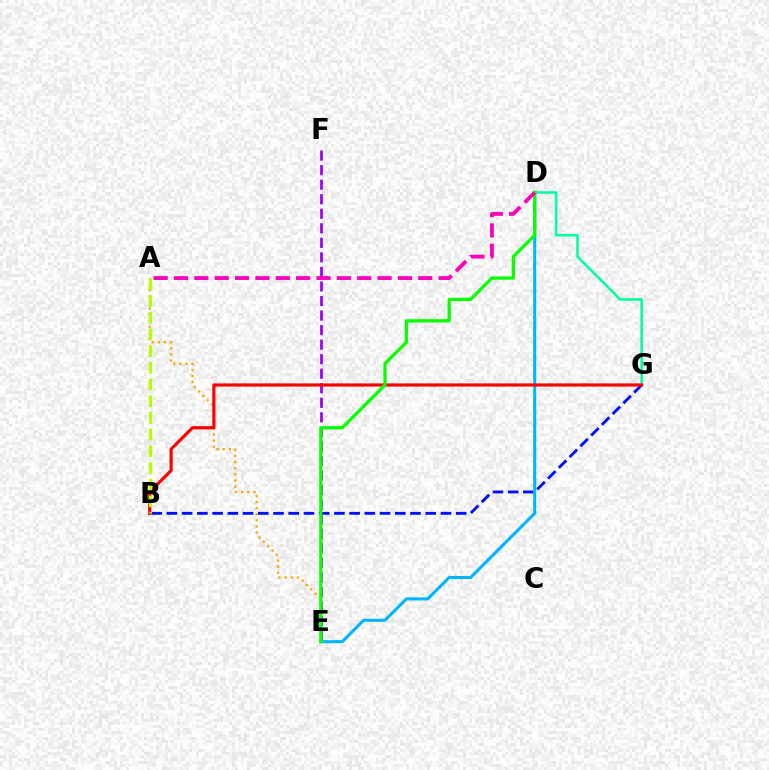{('A', 'E'): [{'color': '#ffa500', 'line_style': 'dotted', 'thickness': 1.66}], ('B', 'G'): [{'color': '#0010ff', 'line_style': 'dashed', 'thickness': 2.07}, {'color': '#ff0000', 'line_style': 'solid', 'thickness': 2.28}], ('E', 'F'): [{'color': '#9b00ff', 'line_style': 'dashed', 'thickness': 1.98}], ('D', 'E'): [{'color': '#00b5ff', 'line_style': 'solid', 'thickness': 2.2}, {'color': '#08ff00', 'line_style': 'solid', 'thickness': 2.36}], ('D', 'G'): [{'color': '#00ff9d', 'line_style': 'solid', 'thickness': 1.83}], ('A', 'D'): [{'color': '#ff00bd', 'line_style': 'dashed', 'thickness': 2.77}], ('A', 'B'): [{'color': '#b3ff00', 'line_style': 'dashed', 'thickness': 2.27}]}